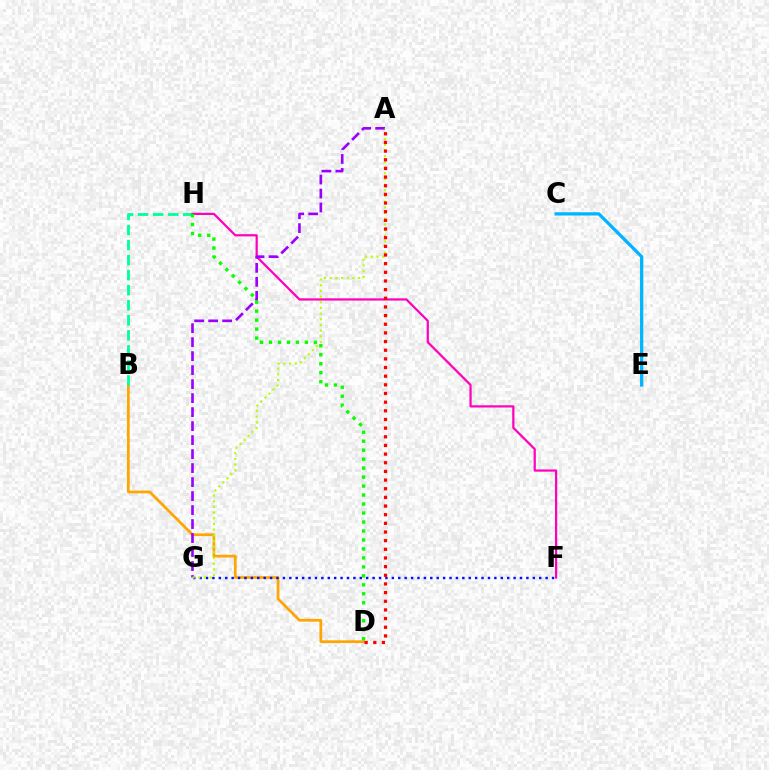{('B', 'D'): [{'color': '#ffa500', 'line_style': 'solid', 'thickness': 1.96}], ('F', 'G'): [{'color': '#0010ff', 'line_style': 'dotted', 'thickness': 1.74}], ('B', 'H'): [{'color': '#00ff9d', 'line_style': 'dashed', 'thickness': 2.04}], ('F', 'H'): [{'color': '#ff00bd', 'line_style': 'solid', 'thickness': 1.6}], ('A', 'G'): [{'color': '#9b00ff', 'line_style': 'dashed', 'thickness': 1.9}, {'color': '#b3ff00', 'line_style': 'dotted', 'thickness': 1.54}], ('C', 'E'): [{'color': '#00b5ff', 'line_style': 'solid', 'thickness': 2.36}], ('A', 'D'): [{'color': '#ff0000', 'line_style': 'dotted', 'thickness': 2.35}], ('D', 'H'): [{'color': '#08ff00', 'line_style': 'dotted', 'thickness': 2.44}]}